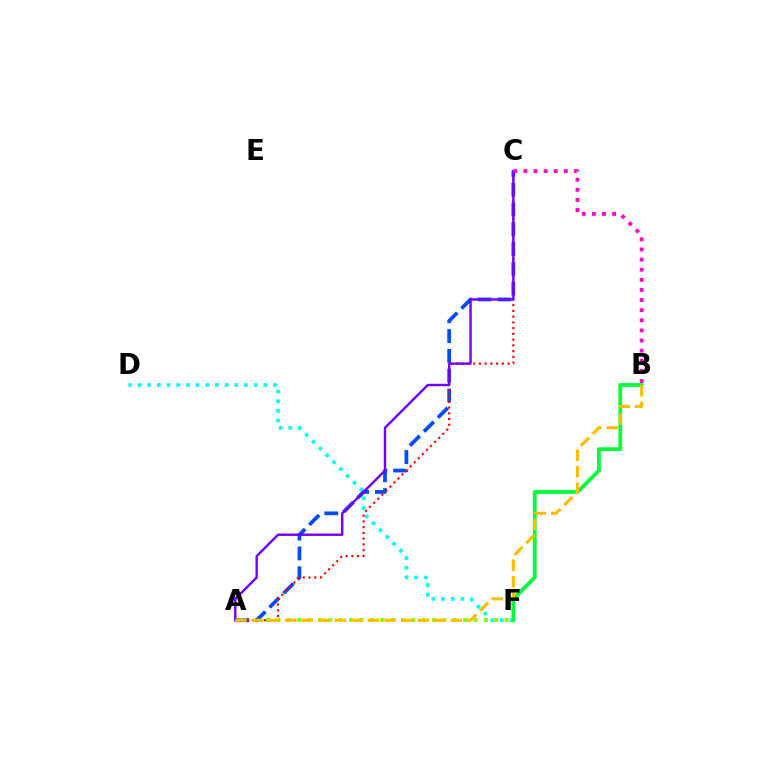{('D', 'F'): [{'color': '#00fff6', 'line_style': 'dotted', 'thickness': 2.63}], ('A', 'F'): [{'color': '#84ff00', 'line_style': 'dotted', 'thickness': 2.82}], ('B', 'F'): [{'color': '#00ff39', 'line_style': 'solid', 'thickness': 2.72}], ('A', 'C'): [{'color': '#004bff', 'line_style': 'dashed', 'thickness': 2.69}, {'color': '#ff0000', 'line_style': 'dotted', 'thickness': 1.56}, {'color': '#7200ff', 'line_style': 'solid', 'thickness': 1.73}], ('A', 'B'): [{'color': '#ffbd00', 'line_style': 'dashed', 'thickness': 2.25}], ('B', 'C'): [{'color': '#ff00cf', 'line_style': 'dotted', 'thickness': 2.75}]}